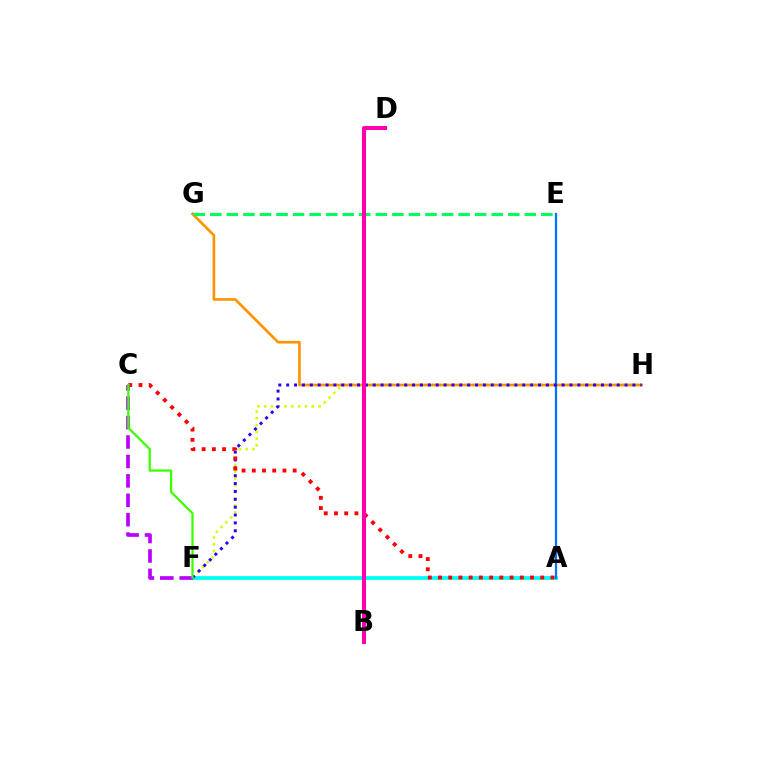{('F', 'H'): [{'color': '#d1ff00', 'line_style': 'dotted', 'thickness': 1.85}, {'color': '#2500ff', 'line_style': 'dotted', 'thickness': 2.14}], ('G', 'H'): [{'color': '#ff9400', 'line_style': 'solid', 'thickness': 1.93}], ('A', 'F'): [{'color': '#00fff6', 'line_style': 'solid', 'thickness': 2.71}], ('A', 'E'): [{'color': '#0074ff', 'line_style': 'solid', 'thickness': 1.63}], ('A', 'C'): [{'color': '#ff0000', 'line_style': 'dotted', 'thickness': 2.78}], ('C', 'F'): [{'color': '#b900ff', 'line_style': 'dashed', 'thickness': 2.64}, {'color': '#3dff00', 'line_style': 'solid', 'thickness': 1.63}], ('E', 'G'): [{'color': '#00ff5c', 'line_style': 'dashed', 'thickness': 2.25}], ('B', 'D'): [{'color': '#ff00ac', 'line_style': 'solid', 'thickness': 2.92}]}